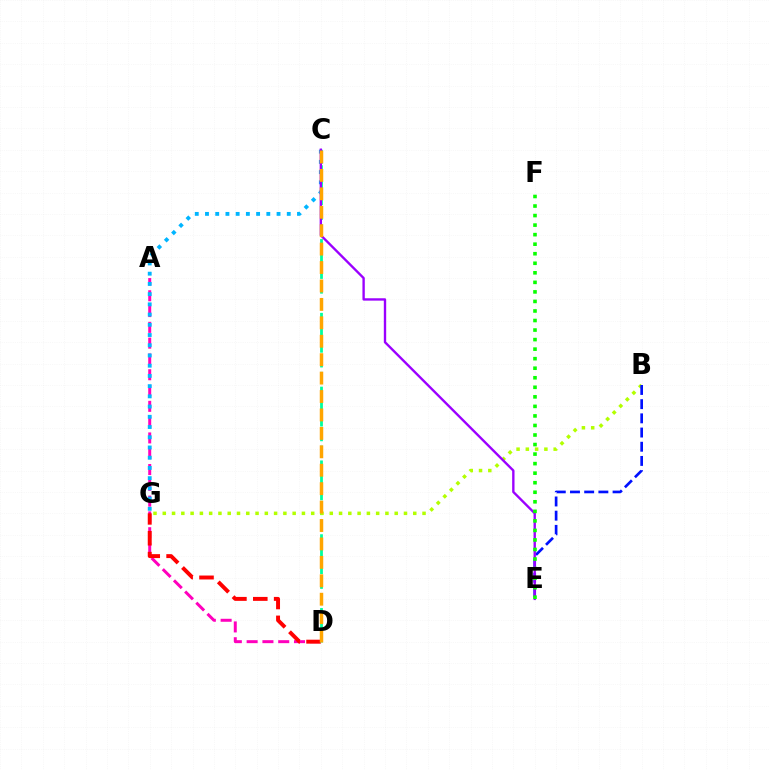{('A', 'D'): [{'color': '#ff00bd', 'line_style': 'dashed', 'thickness': 2.15}], ('C', 'G'): [{'color': '#00b5ff', 'line_style': 'dotted', 'thickness': 2.78}], ('D', 'G'): [{'color': '#ff0000', 'line_style': 'dashed', 'thickness': 2.84}], ('C', 'D'): [{'color': '#00ff9d', 'line_style': 'dashed', 'thickness': 2.01}, {'color': '#ffa500', 'line_style': 'dashed', 'thickness': 2.5}], ('B', 'G'): [{'color': '#b3ff00', 'line_style': 'dotted', 'thickness': 2.52}], ('B', 'E'): [{'color': '#0010ff', 'line_style': 'dashed', 'thickness': 1.93}], ('C', 'E'): [{'color': '#9b00ff', 'line_style': 'solid', 'thickness': 1.7}], ('E', 'F'): [{'color': '#08ff00', 'line_style': 'dotted', 'thickness': 2.59}]}